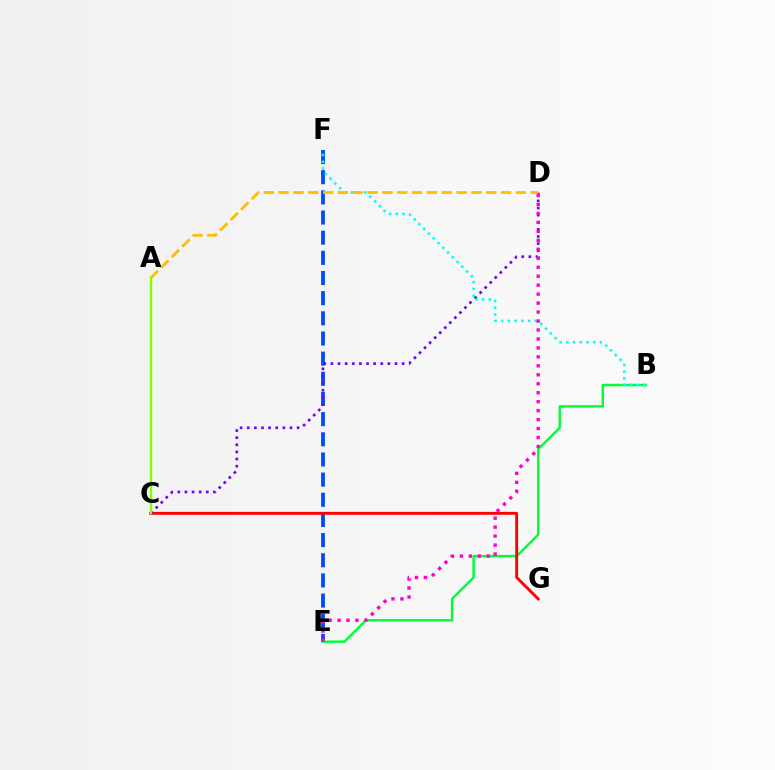{('E', 'F'): [{'color': '#004bff', 'line_style': 'dashed', 'thickness': 2.74}], ('B', 'E'): [{'color': '#00ff39', 'line_style': 'solid', 'thickness': 1.78}], ('C', 'G'): [{'color': '#ff0000', 'line_style': 'solid', 'thickness': 2.08}], ('C', 'D'): [{'color': '#7200ff', 'line_style': 'dotted', 'thickness': 1.93}], ('B', 'F'): [{'color': '#00fff6', 'line_style': 'dotted', 'thickness': 1.83}], ('D', 'E'): [{'color': '#ff00cf', 'line_style': 'dotted', 'thickness': 2.44}], ('A', 'D'): [{'color': '#ffbd00', 'line_style': 'dashed', 'thickness': 2.01}], ('A', 'C'): [{'color': '#84ff00', 'line_style': 'solid', 'thickness': 1.71}]}